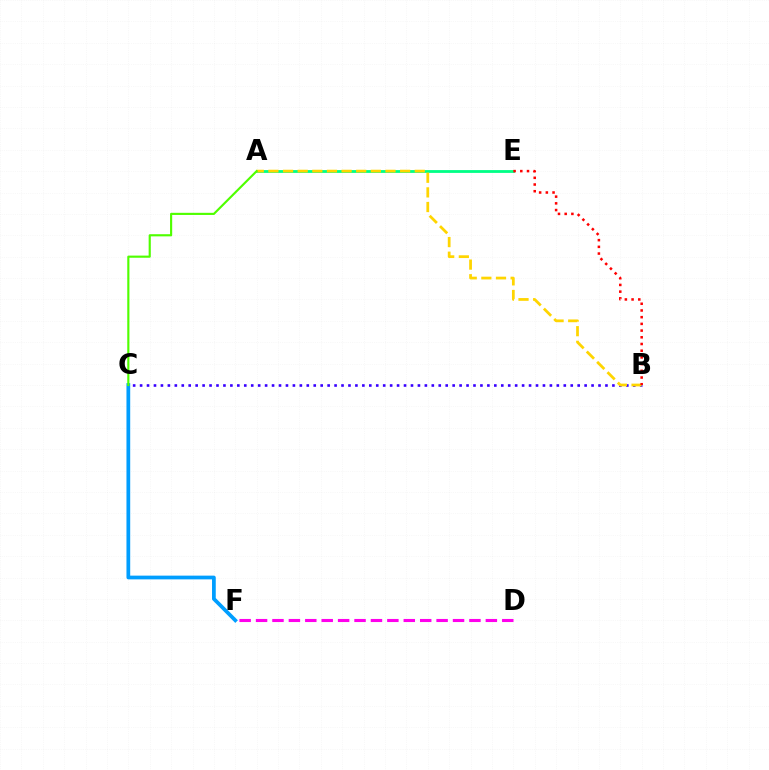{('A', 'E'): [{'color': '#00ff86', 'line_style': 'solid', 'thickness': 2.02}], ('B', 'C'): [{'color': '#3700ff', 'line_style': 'dotted', 'thickness': 1.89}], ('C', 'F'): [{'color': '#009eff', 'line_style': 'solid', 'thickness': 2.69}], ('A', 'B'): [{'color': '#ffd500', 'line_style': 'dashed', 'thickness': 1.99}], ('D', 'F'): [{'color': '#ff00ed', 'line_style': 'dashed', 'thickness': 2.23}], ('B', 'E'): [{'color': '#ff0000', 'line_style': 'dotted', 'thickness': 1.82}], ('A', 'C'): [{'color': '#4fff00', 'line_style': 'solid', 'thickness': 1.55}]}